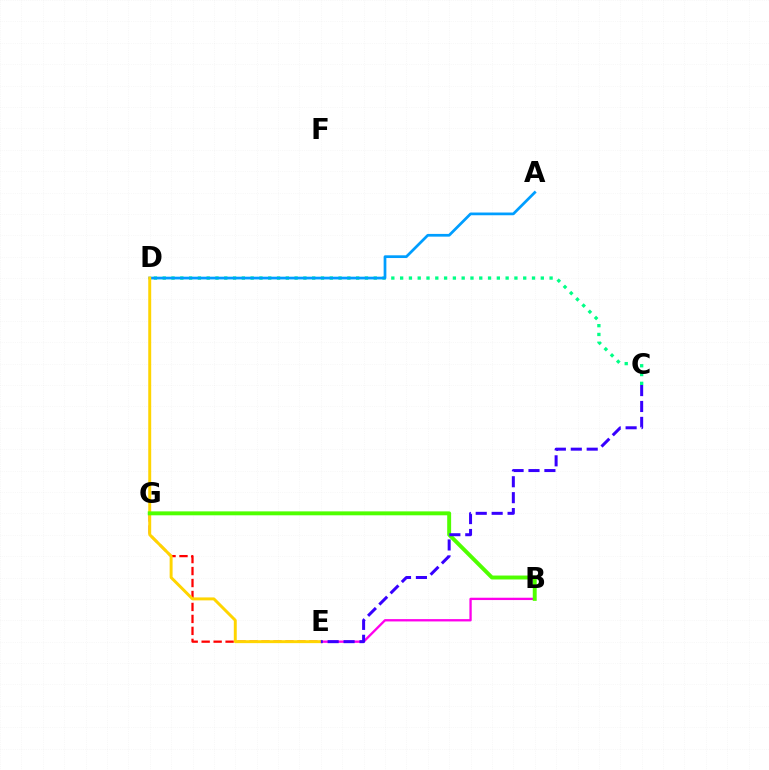{('C', 'D'): [{'color': '#00ff86', 'line_style': 'dotted', 'thickness': 2.39}], ('A', 'D'): [{'color': '#009eff', 'line_style': 'solid', 'thickness': 1.97}], ('E', 'G'): [{'color': '#ff0000', 'line_style': 'dashed', 'thickness': 1.63}], ('B', 'E'): [{'color': '#ff00ed', 'line_style': 'solid', 'thickness': 1.67}], ('D', 'E'): [{'color': '#ffd500', 'line_style': 'solid', 'thickness': 2.12}], ('B', 'G'): [{'color': '#4fff00', 'line_style': 'solid', 'thickness': 2.83}], ('C', 'E'): [{'color': '#3700ff', 'line_style': 'dashed', 'thickness': 2.16}]}